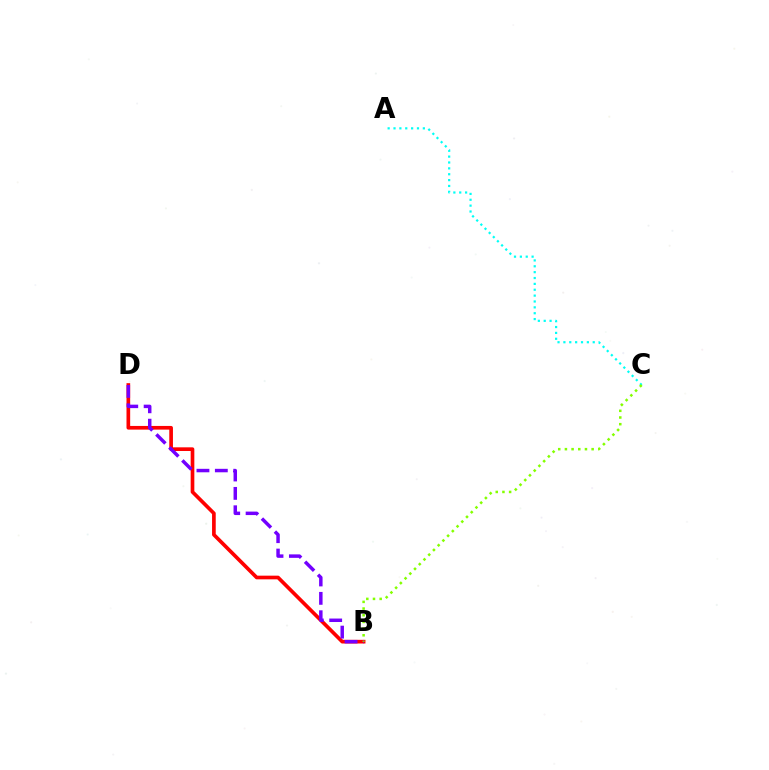{('B', 'D'): [{'color': '#ff0000', 'line_style': 'solid', 'thickness': 2.65}, {'color': '#7200ff', 'line_style': 'dashed', 'thickness': 2.5}], ('A', 'C'): [{'color': '#00fff6', 'line_style': 'dotted', 'thickness': 1.59}], ('B', 'C'): [{'color': '#84ff00', 'line_style': 'dotted', 'thickness': 1.82}]}